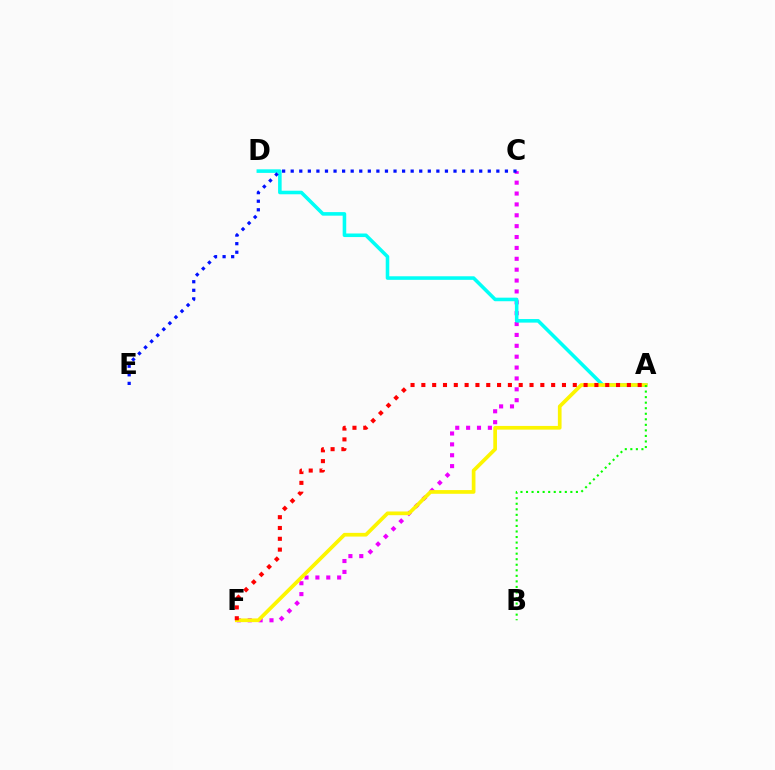{('C', 'F'): [{'color': '#ee00ff', 'line_style': 'dotted', 'thickness': 2.96}], ('A', 'D'): [{'color': '#00fff6', 'line_style': 'solid', 'thickness': 2.56}], ('C', 'E'): [{'color': '#0010ff', 'line_style': 'dotted', 'thickness': 2.33}], ('A', 'F'): [{'color': '#fcf500', 'line_style': 'solid', 'thickness': 2.66}, {'color': '#ff0000', 'line_style': 'dotted', 'thickness': 2.94}], ('A', 'B'): [{'color': '#08ff00', 'line_style': 'dotted', 'thickness': 1.51}]}